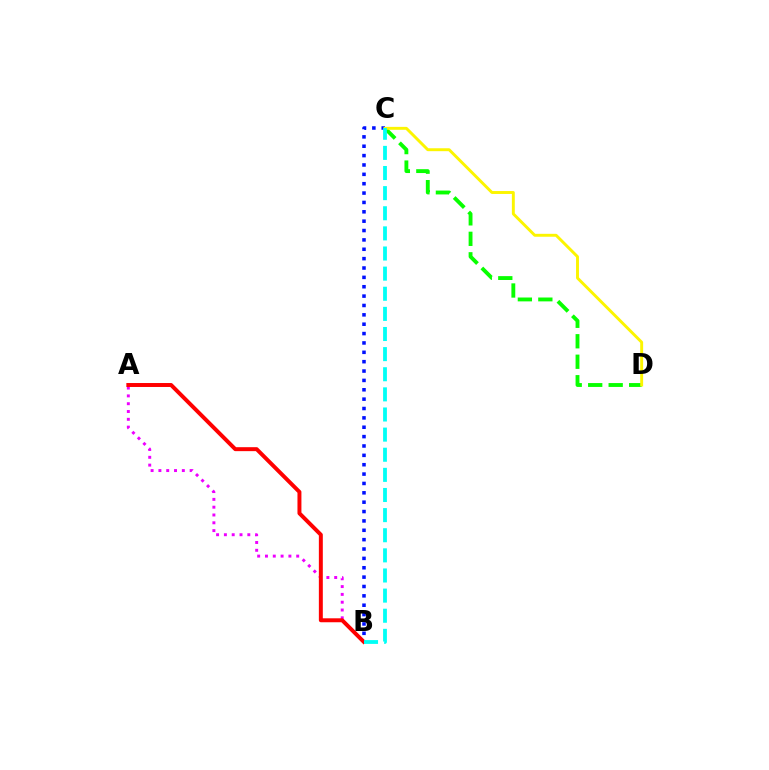{('B', 'C'): [{'color': '#0010ff', 'line_style': 'dotted', 'thickness': 2.54}, {'color': '#00fff6', 'line_style': 'dashed', 'thickness': 2.73}], ('A', 'B'): [{'color': '#ee00ff', 'line_style': 'dotted', 'thickness': 2.12}, {'color': '#ff0000', 'line_style': 'solid', 'thickness': 2.85}], ('C', 'D'): [{'color': '#08ff00', 'line_style': 'dashed', 'thickness': 2.78}, {'color': '#fcf500', 'line_style': 'solid', 'thickness': 2.1}]}